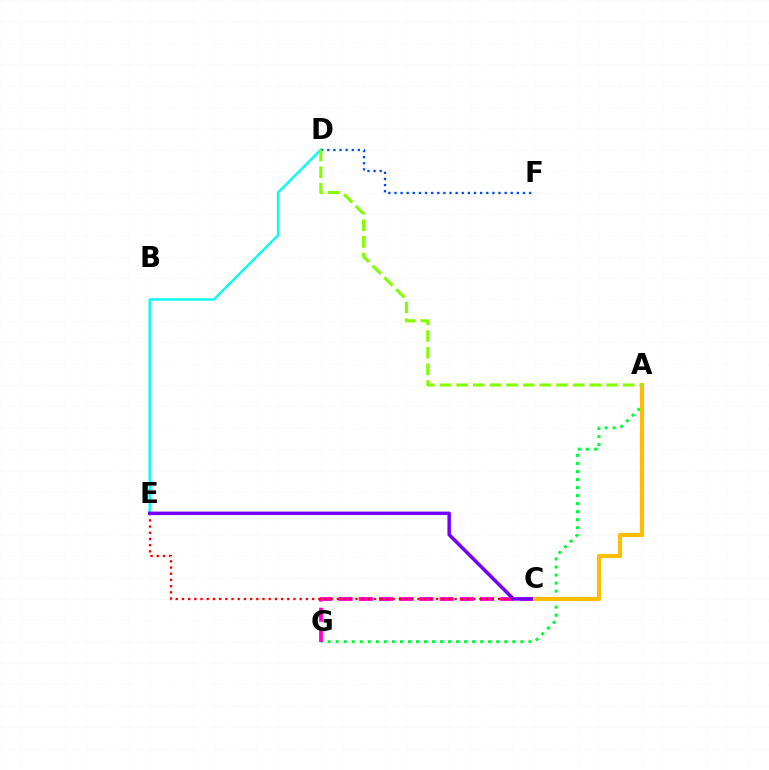{('A', 'G'): [{'color': '#00ff39', 'line_style': 'dotted', 'thickness': 2.18}], ('C', 'G'): [{'color': '#ff00cf', 'line_style': 'dashed', 'thickness': 2.74}], ('C', 'E'): [{'color': '#ff0000', 'line_style': 'dotted', 'thickness': 1.68}, {'color': '#7200ff', 'line_style': 'solid', 'thickness': 2.51}], ('D', 'E'): [{'color': '#00fff6', 'line_style': 'solid', 'thickness': 1.73}], ('D', 'F'): [{'color': '#004bff', 'line_style': 'dotted', 'thickness': 1.66}], ('A', 'C'): [{'color': '#ffbd00', 'line_style': 'solid', 'thickness': 2.99}], ('A', 'D'): [{'color': '#84ff00', 'line_style': 'dashed', 'thickness': 2.26}]}